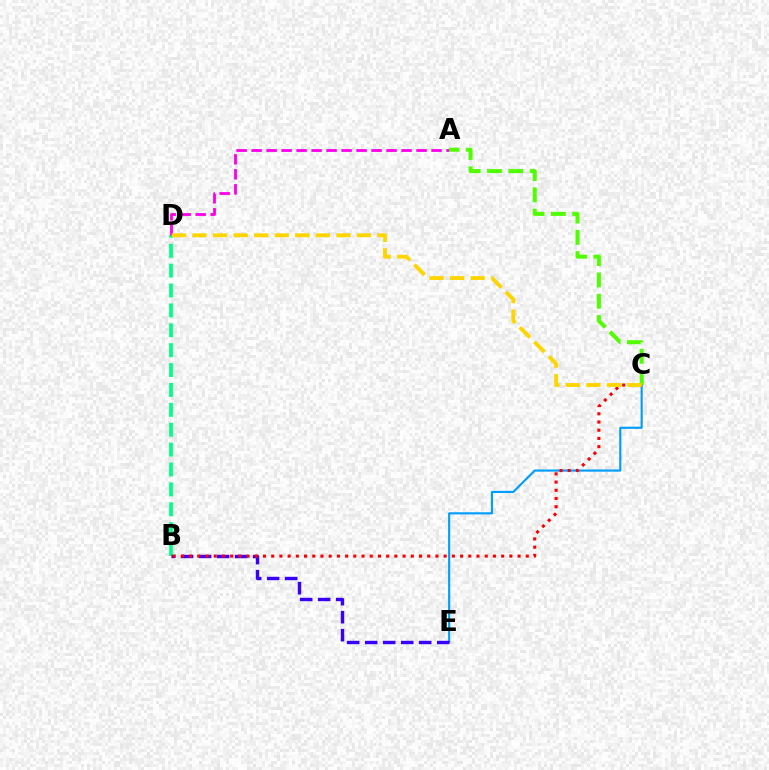{('B', 'D'): [{'color': '#00ff86', 'line_style': 'dashed', 'thickness': 2.7}], ('C', 'E'): [{'color': '#009eff', 'line_style': 'solid', 'thickness': 1.54}], ('B', 'E'): [{'color': '#3700ff', 'line_style': 'dashed', 'thickness': 2.45}], ('A', 'D'): [{'color': '#ff00ed', 'line_style': 'dashed', 'thickness': 2.04}], ('B', 'C'): [{'color': '#ff0000', 'line_style': 'dotted', 'thickness': 2.23}], ('A', 'C'): [{'color': '#4fff00', 'line_style': 'dashed', 'thickness': 2.9}], ('C', 'D'): [{'color': '#ffd500', 'line_style': 'dashed', 'thickness': 2.79}]}